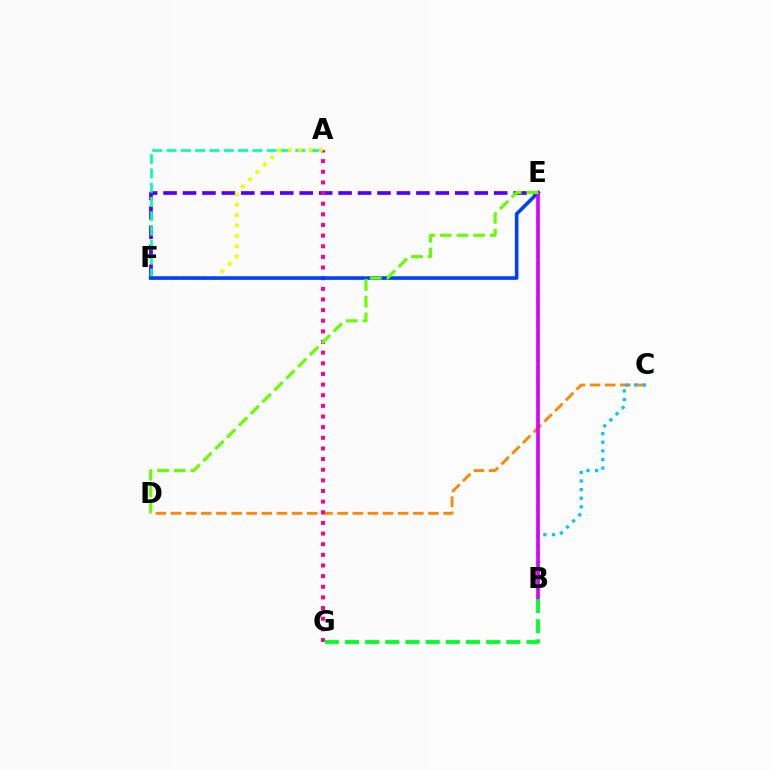{('C', 'D'): [{'color': '#ff8800', 'line_style': 'dashed', 'thickness': 2.06}], ('E', 'F'): [{'color': '#4f00ff', 'line_style': 'dashed', 'thickness': 2.64}, {'color': '#003fff', 'line_style': 'solid', 'thickness': 2.61}], ('B', 'E'): [{'color': '#ff0000', 'line_style': 'dashed', 'thickness': 1.56}, {'color': '#d600ff', 'line_style': 'solid', 'thickness': 2.62}], ('A', 'G'): [{'color': '#ff00a0', 'line_style': 'dotted', 'thickness': 2.89}], ('B', 'C'): [{'color': '#00c7ff', 'line_style': 'dotted', 'thickness': 2.34}], ('A', 'F'): [{'color': '#00ffaf', 'line_style': 'dashed', 'thickness': 1.94}, {'color': '#eeff00', 'line_style': 'dotted', 'thickness': 2.81}], ('B', 'G'): [{'color': '#00ff27', 'line_style': 'dashed', 'thickness': 2.74}], ('D', 'E'): [{'color': '#66ff00', 'line_style': 'dashed', 'thickness': 2.27}]}